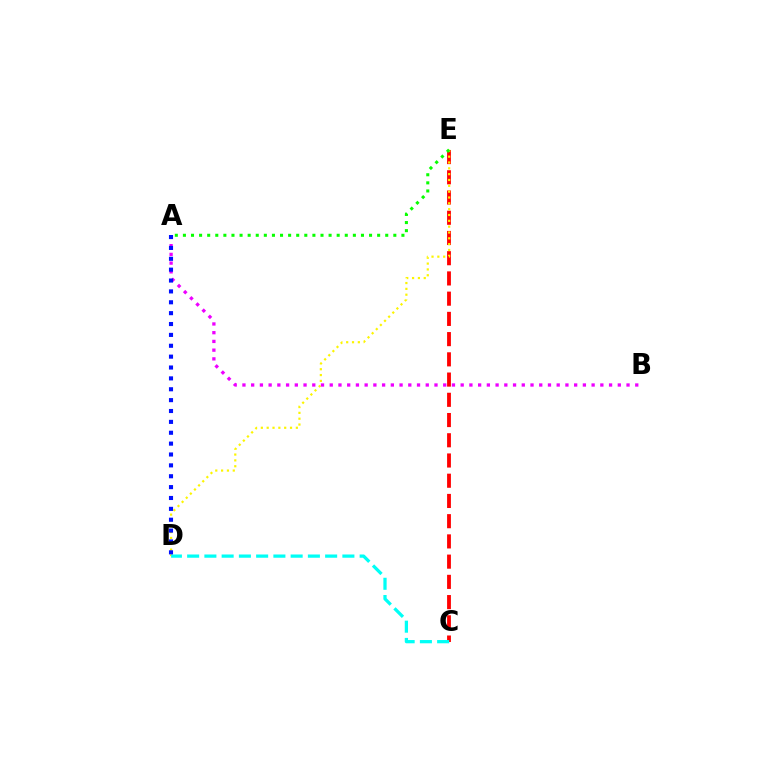{('C', 'E'): [{'color': '#ff0000', 'line_style': 'dashed', 'thickness': 2.75}], ('D', 'E'): [{'color': '#fcf500', 'line_style': 'dotted', 'thickness': 1.58}], ('C', 'D'): [{'color': '#00fff6', 'line_style': 'dashed', 'thickness': 2.34}], ('A', 'B'): [{'color': '#ee00ff', 'line_style': 'dotted', 'thickness': 2.37}], ('A', 'E'): [{'color': '#08ff00', 'line_style': 'dotted', 'thickness': 2.2}], ('A', 'D'): [{'color': '#0010ff', 'line_style': 'dotted', 'thickness': 2.95}]}